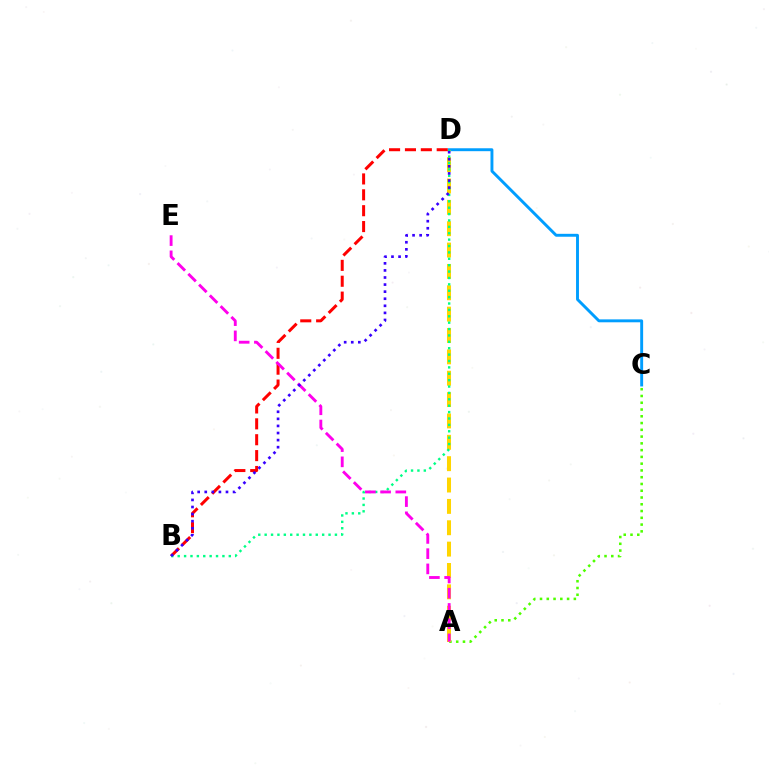{('A', 'C'): [{'color': '#4fff00', 'line_style': 'dotted', 'thickness': 1.84}], ('C', 'D'): [{'color': '#009eff', 'line_style': 'solid', 'thickness': 2.1}], ('A', 'D'): [{'color': '#ffd500', 'line_style': 'dashed', 'thickness': 2.9}], ('B', 'D'): [{'color': '#ff0000', 'line_style': 'dashed', 'thickness': 2.16}, {'color': '#00ff86', 'line_style': 'dotted', 'thickness': 1.74}, {'color': '#3700ff', 'line_style': 'dotted', 'thickness': 1.92}], ('A', 'E'): [{'color': '#ff00ed', 'line_style': 'dashed', 'thickness': 2.07}]}